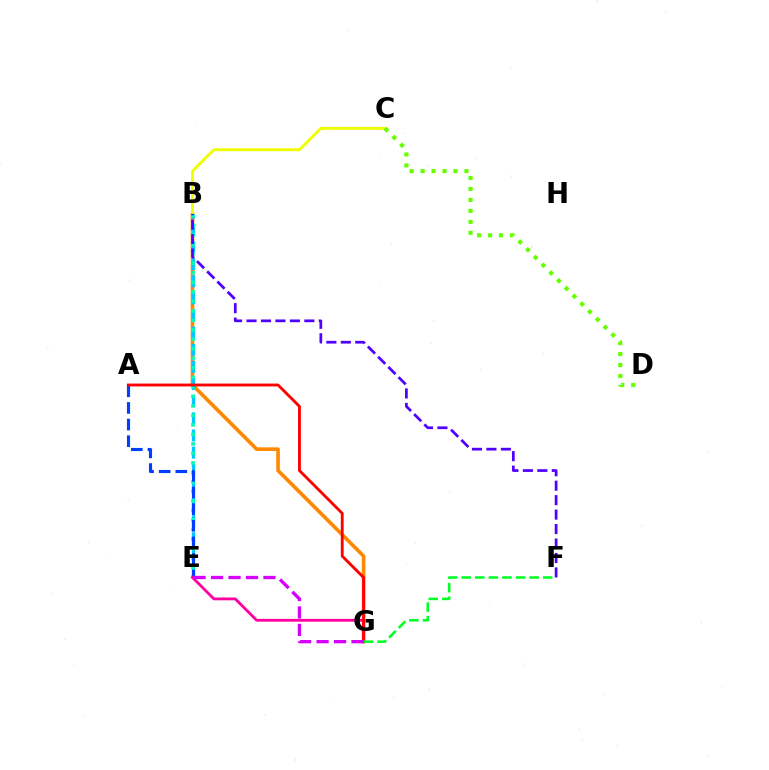{('B', 'G'): [{'color': '#ff8800', 'line_style': 'solid', 'thickness': 2.61}], ('B', 'C'): [{'color': '#eeff00', 'line_style': 'solid', 'thickness': 2.09}], ('B', 'E'): [{'color': '#00c7ff', 'line_style': 'dashed', 'thickness': 2.33}, {'color': '#00ffaf', 'line_style': 'dotted', 'thickness': 2.58}], ('C', 'D'): [{'color': '#66ff00', 'line_style': 'dotted', 'thickness': 2.98}], ('A', 'E'): [{'color': '#003fff', 'line_style': 'dashed', 'thickness': 2.26}], ('E', 'G'): [{'color': '#ff00a0', 'line_style': 'solid', 'thickness': 2.02}, {'color': '#d600ff', 'line_style': 'dashed', 'thickness': 2.37}], ('A', 'G'): [{'color': '#ff0000', 'line_style': 'solid', 'thickness': 2.05}], ('B', 'F'): [{'color': '#4f00ff', 'line_style': 'dashed', 'thickness': 1.96}], ('F', 'G'): [{'color': '#00ff27', 'line_style': 'dashed', 'thickness': 1.85}]}